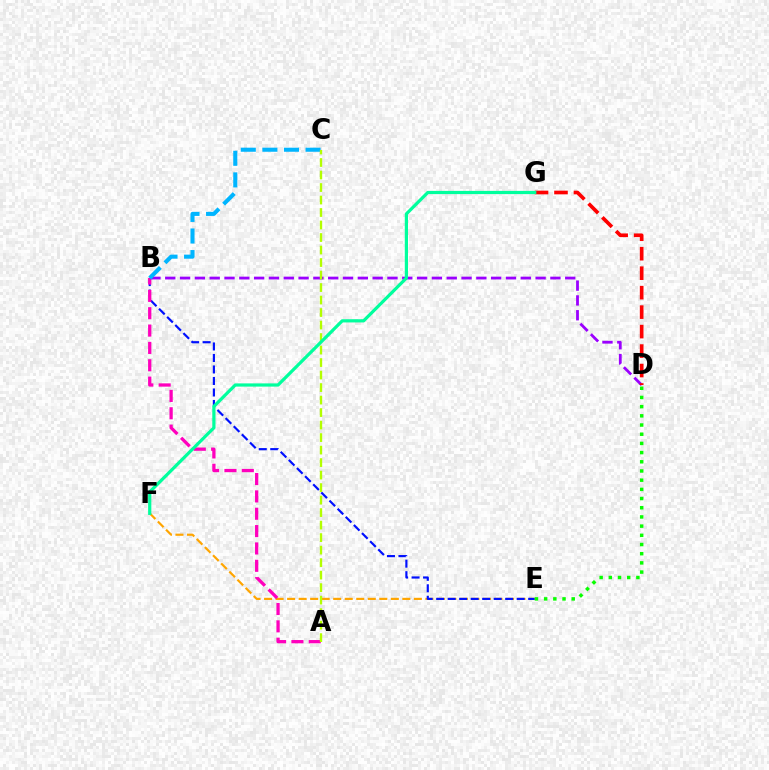{('E', 'F'): [{'color': '#ffa500', 'line_style': 'dashed', 'thickness': 1.57}], ('B', 'E'): [{'color': '#0010ff', 'line_style': 'dashed', 'thickness': 1.56}], ('A', 'B'): [{'color': '#ff00bd', 'line_style': 'dashed', 'thickness': 2.36}], ('B', 'D'): [{'color': '#9b00ff', 'line_style': 'dashed', 'thickness': 2.01}], ('D', 'E'): [{'color': '#08ff00', 'line_style': 'dotted', 'thickness': 2.5}], ('D', 'G'): [{'color': '#ff0000', 'line_style': 'dashed', 'thickness': 2.65}], ('B', 'C'): [{'color': '#00b5ff', 'line_style': 'dashed', 'thickness': 2.93}], ('A', 'C'): [{'color': '#b3ff00', 'line_style': 'dashed', 'thickness': 1.7}], ('F', 'G'): [{'color': '#00ff9d', 'line_style': 'solid', 'thickness': 2.31}]}